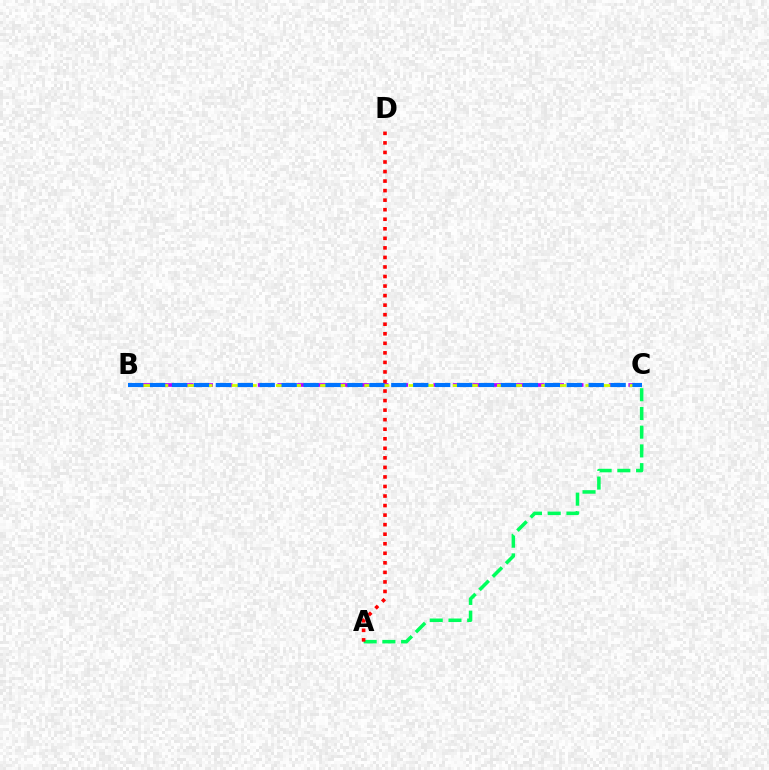{('B', 'C'): [{'color': '#b900ff', 'line_style': 'dashed', 'thickness': 2.65}, {'color': '#d1ff00', 'line_style': 'dashed', 'thickness': 2.0}, {'color': '#0074ff', 'line_style': 'dashed', 'thickness': 2.98}], ('A', 'C'): [{'color': '#00ff5c', 'line_style': 'dashed', 'thickness': 2.55}], ('A', 'D'): [{'color': '#ff0000', 'line_style': 'dotted', 'thickness': 2.59}]}